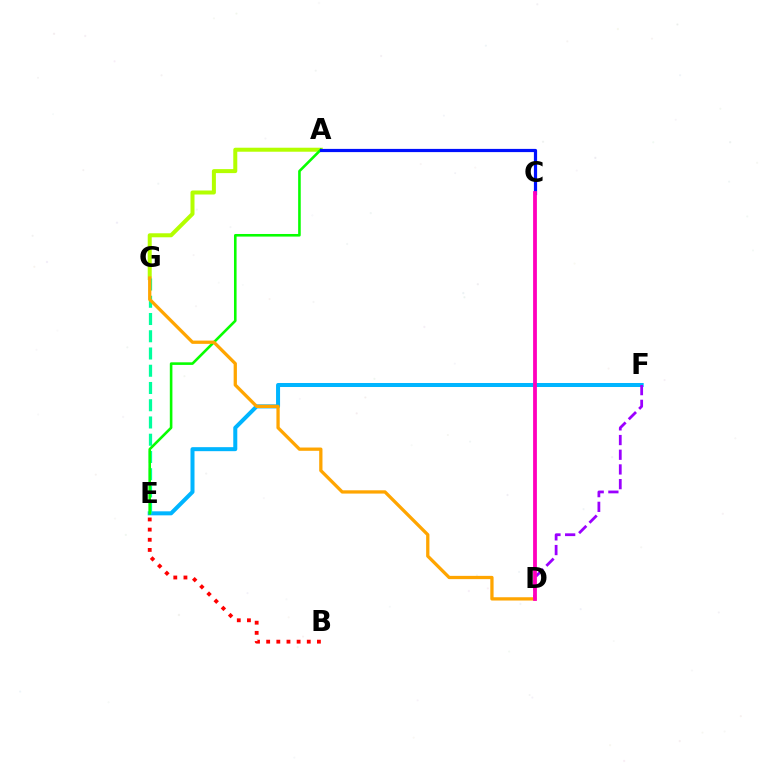{('E', 'F'): [{'color': '#00b5ff', 'line_style': 'solid', 'thickness': 2.89}], ('D', 'F'): [{'color': '#9b00ff', 'line_style': 'dashed', 'thickness': 2.0}], ('A', 'G'): [{'color': '#b3ff00', 'line_style': 'solid', 'thickness': 2.88}], ('E', 'G'): [{'color': '#00ff9d', 'line_style': 'dashed', 'thickness': 2.34}], ('A', 'E'): [{'color': '#08ff00', 'line_style': 'solid', 'thickness': 1.87}], ('A', 'C'): [{'color': '#0010ff', 'line_style': 'solid', 'thickness': 2.31}], ('B', 'E'): [{'color': '#ff0000', 'line_style': 'dotted', 'thickness': 2.76}], ('D', 'G'): [{'color': '#ffa500', 'line_style': 'solid', 'thickness': 2.36}], ('C', 'D'): [{'color': '#ff00bd', 'line_style': 'solid', 'thickness': 2.73}]}